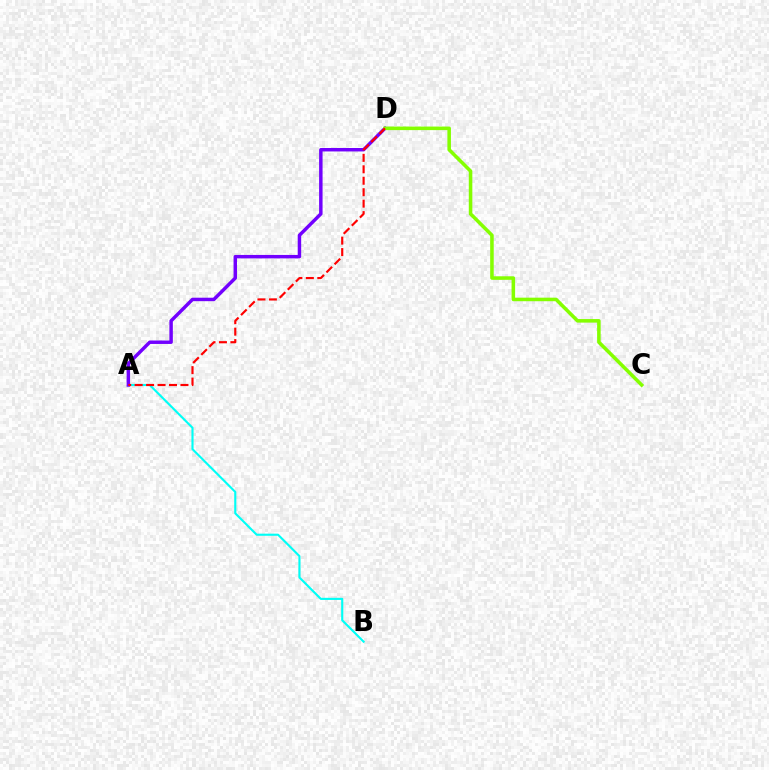{('A', 'B'): [{'color': '#00fff6', 'line_style': 'solid', 'thickness': 1.53}], ('A', 'D'): [{'color': '#7200ff', 'line_style': 'solid', 'thickness': 2.49}, {'color': '#ff0000', 'line_style': 'dashed', 'thickness': 1.56}], ('C', 'D'): [{'color': '#84ff00', 'line_style': 'solid', 'thickness': 2.56}]}